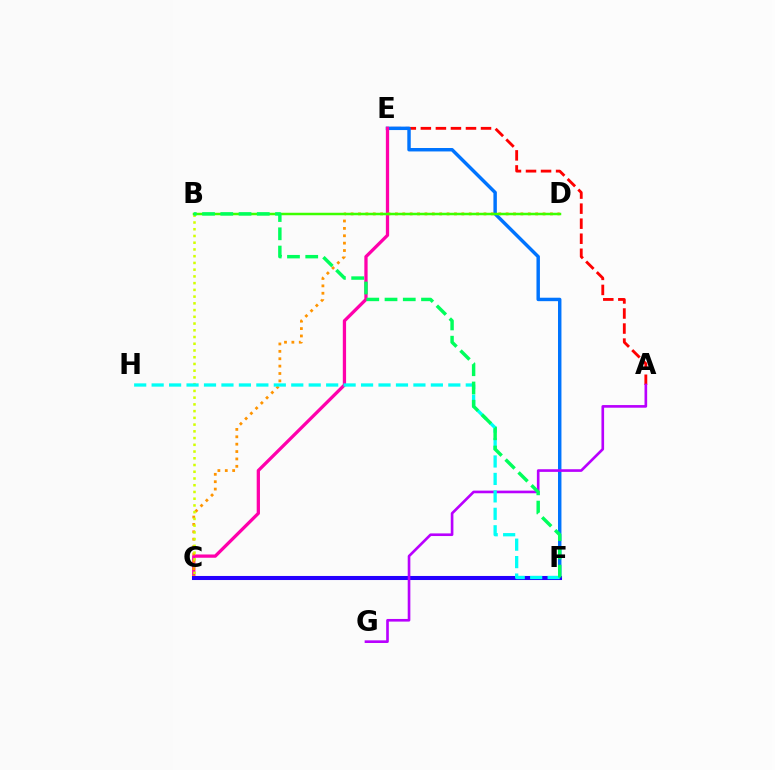{('A', 'E'): [{'color': '#ff0000', 'line_style': 'dashed', 'thickness': 2.04}], ('E', 'F'): [{'color': '#0074ff', 'line_style': 'solid', 'thickness': 2.48}], ('C', 'E'): [{'color': '#ff00ac', 'line_style': 'solid', 'thickness': 2.36}], ('C', 'D'): [{'color': '#ff9400', 'line_style': 'dotted', 'thickness': 2.01}], ('B', 'C'): [{'color': '#d1ff00', 'line_style': 'dotted', 'thickness': 1.83}], ('C', 'F'): [{'color': '#2500ff', 'line_style': 'solid', 'thickness': 2.93}], ('A', 'G'): [{'color': '#b900ff', 'line_style': 'solid', 'thickness': 1.9}], ('B', 'D'): [{'color': '#3dff00', 'line_style': 'solid', 'thickness': 1.79}], ('F', 'H'): [{'color': '#00fff6', 'line_style': 'dashed', 'thickness': 2.37}], ('B', 'F'): [{'color': '#00ff5c', 'line_style': 'dashed', 'thickness': 2.48}]}